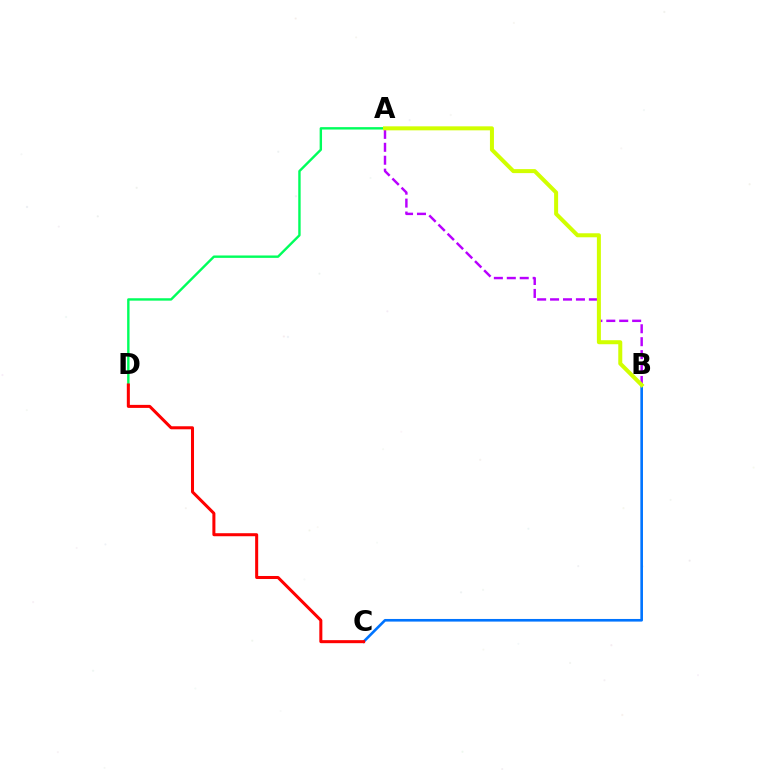{('A', 'B'): [{'color': '#b900ff', 'line_style': 'dashed', 'thickness': 1.76}, {'color': '#d1ff00', 'line_style': 'solid', 'thickness': 2.88}], ('B', 'C'): [{'color': '#0074ff', 'line_style': 'solid', 'thickness': 1.89}], ('A', 'D'): [{'color': '#00ff5c', 'line_style': 'solid', 'thickness': 1.73}], ('C', 'D'): [{'color': '#ff0000', 'line_style': 'solid', 'thickness': 2.18}]}